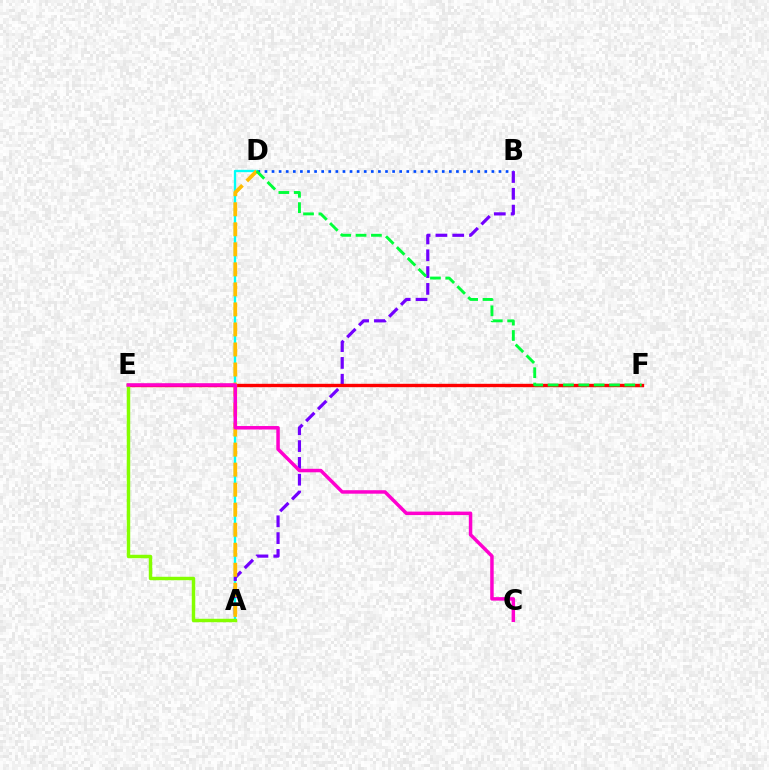{('B', 'D'): [{'color': '#004bff', 'line_style': 'dotted', 'thickness': 1.93}], ('A', 'D'): [{'color': '#00fff6', 'line_style': 'solid', 'thickness': 1.68}, {'color': '#ffbd00', 'line_style': 'dashed', 'thickness': 2.72}], ('A', 'B'): [{'color': '#7200ff', 'line_style': 'dashed', 'thickness': 2.28}], ('E', 'F'): [{'color': '#ff0000', 'line_style': 'solid', 'thickness': 2.43}], ('A', 'E'): [{'color': '#84ff00', 'line_style': 'solid', 'thickness': 2.48}], ('C', 'E'): [{'color': '#ff00cf', 'line_style': 'solid', 'thickness': 2.51}], ('D', 'F'): [{'color': '#00ff39', 'line_style': 'dashed', 'thickness': 2.09}]}